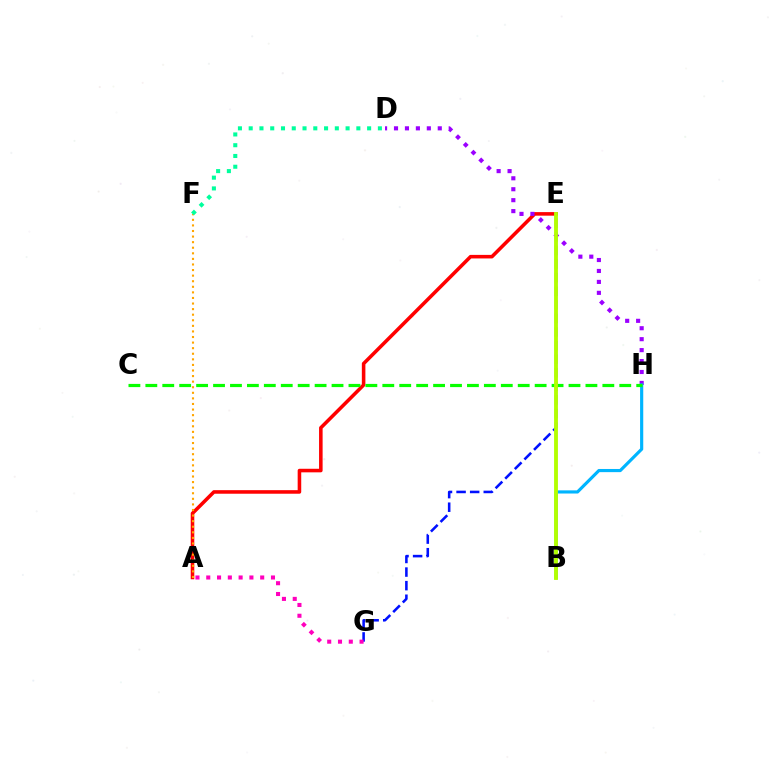{('A', 'E'): [{'color': '#ff0000', 'line_style': 'solid', 'thickness': 2.56}], ('D', 'H'): [{'color': '#9b00ff', 'line_style': 'dotted', 'thickness': 2.97}], ('E', 'G'): [{'color': '#0010ff', 'line_style': 'dashed', 'thickness': 1.85}], ('B', 'H'): [{'color': '#00b5ff', 'line_style': 'solid', 'thickness': 2.28}], ('C', 'H'): [{'color': '#08ff00', 'line_style': 'dashed', 'thickness': 2.3}], ('A', 'F'): [{'color': '#ffa500', 'line_style': 'dotted', 'thickness': 1.52}], ('A', 'G'): [{'color': '#ff00bd', 'line_style': 'dotted', 'thickness': 2.93}], ('D', 'F'): [{'color': '#00ff9d', 'line_style': 'dotted', 'thickness': 2.93}], ('B', 'E'): [{'color': '#b3ff00', 'line_style': 'solid', 'thickness': 2.77}]}